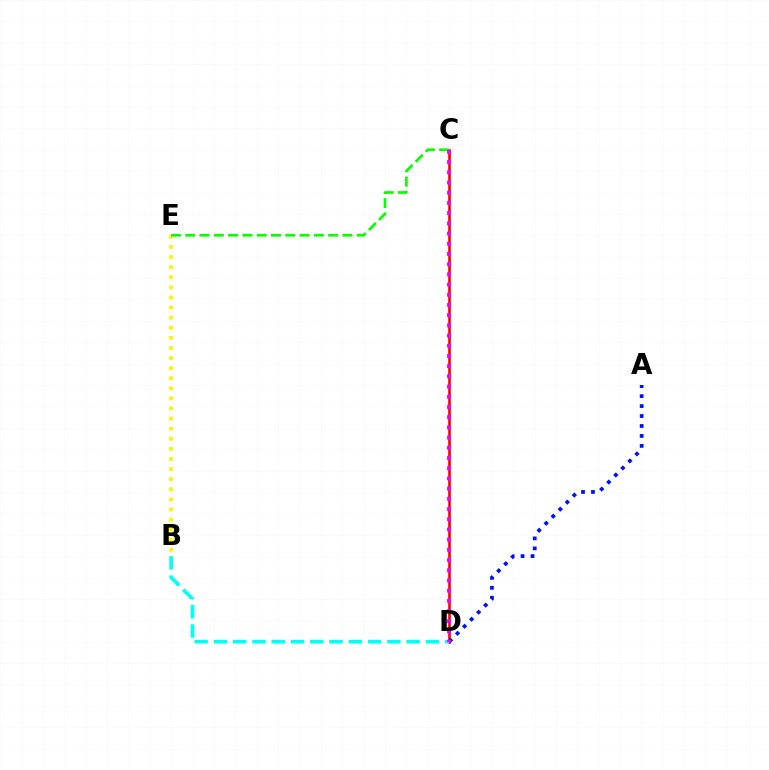{('C', 'D'): [{'color': '#ff0000', 'line_style': 'solid', 'thickness': 1.9}, {'color': '#ee00ff', 'line_style': 'dotted', 'thickness': 2.77}], ('B', 'E'): [{'color': '#fcf500', 'line_style': 'dotted', 'thickness': 2.74}], ('C', 'E'): [{'color': '#08ff00', 'line_style': 'dashed', 'thickness': 1.94}], ('A', 'D'): [{'color': '#0010ff', 'line_style': 'dotted', 'thickness': 2.71}], ('B', 'D'): [{'color': '#00fff6', 'line_style': 'dashed', 'thickness': 2.62}]}